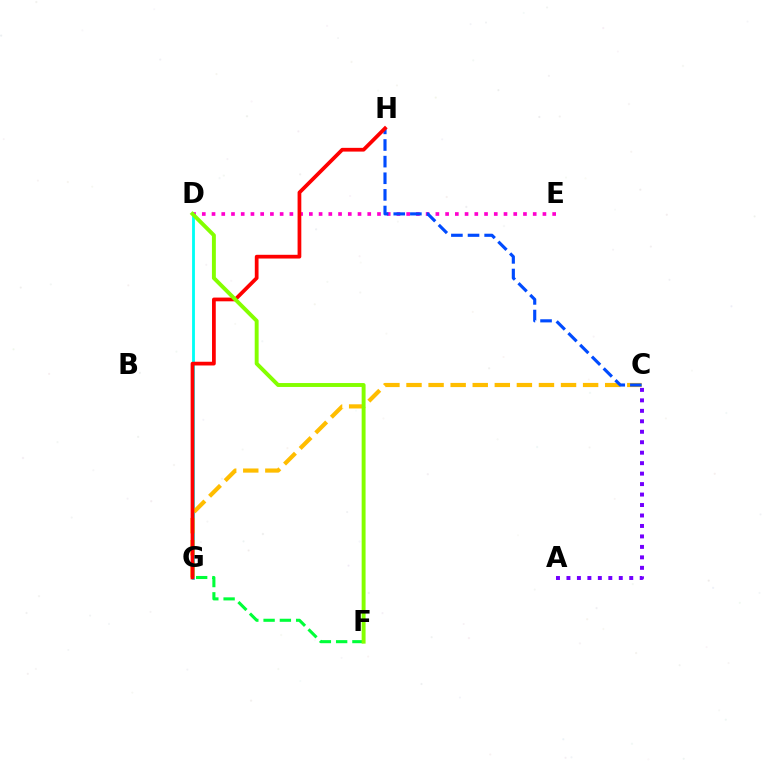{('A', 'C'): [{'color': '#7200ff', 'line_style': 'dotted', 'thickness': 2.84}], ('D', 'G'): [{'color': '#00fff6', 'line_style': 'solid', 'thickness': 2.04}], ('C', 'G'): [{'color': '#ffbd00', 'line_style': 'dashed', 'thickness': 3.0}], ('D', 'E'): [{'color': '#ff00cf', 'line_style': 'dotted', 'thickness': 2.64}], ('F', 'G'): [{'color': '#00ff39', 'line_style': 'dashed', 'thickness': 2.21}], ('C', 'H'): [{'color': '#004bff', 'line_style': 'dashed', 'thickness': 2.26}], ('G', 'H'): [{'color': '#ff0000', 'line_style': 'solid', 'thickness': 2.69}], ('D', 'F'): [{'color': '#84ff00', 'line_style': 'solid', 'thickness': 2.82}]}